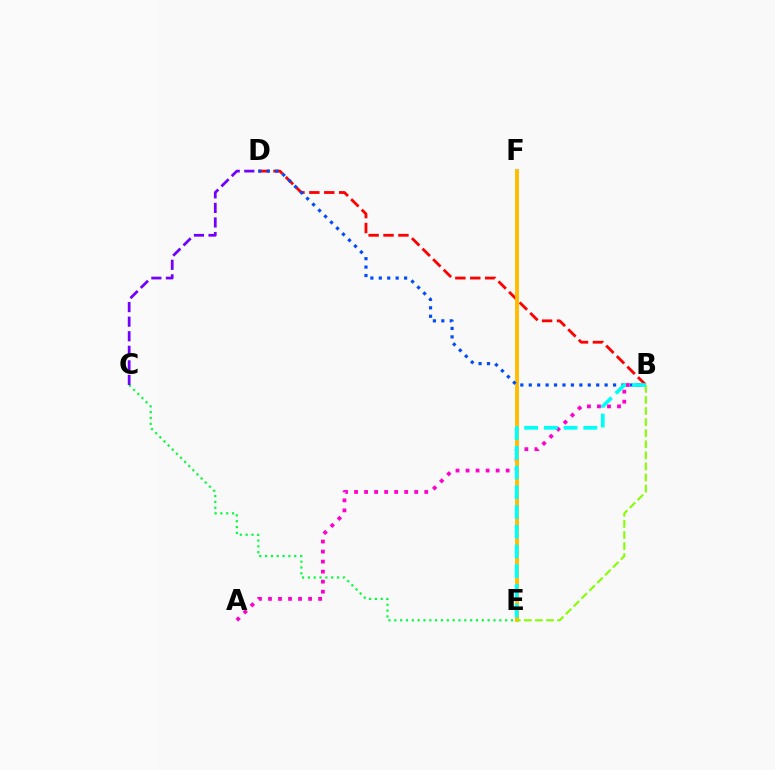{('A', 'B'): [{'color': '#ff00cf', 'line_style': 'dotted', 'thickness': 2.72}], ('B', 'D'): [{'color': '#ff0000', 'line_style': 'dashed', 'thickness': 2.03}, {'color': '#004bff', 'line_style': 'dotted', 'thickness': 2.29}], ('E', 'F'): [{'color': '#ffbd00', 'line_style': 'solid', 'thickness': 2.79}], ('B', 'E'): [{'color': '#84ff00', 'line_style': 'dashed', 'thickness': 1.5}, {'color': '#00fff6', 'line_style': 'dashed', 'thickness': 2.68}], ('C', 'E'): [{'color': '#00ff39', 'line_style': 'dotted', 'thickness': 1.58}], ('C', 'D'): [{'color': '#7200ff', 'line_style': 'dashed', 'thickness': 1.98}]}